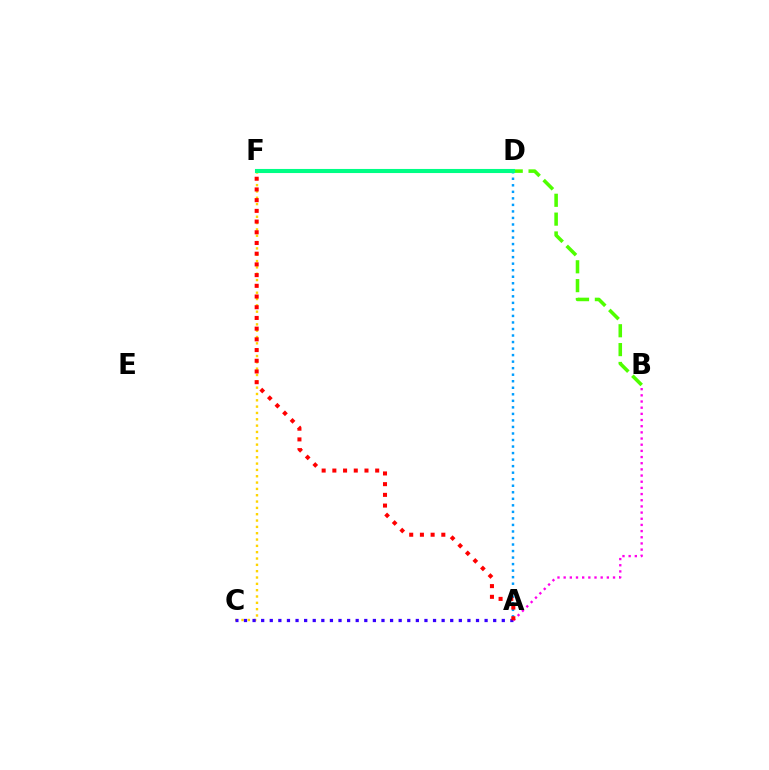{('B', 'D'): [{'color': '#4fff00', 'line_style': 'dashed', 'thickness': 2.56}], ('C', 'F'): [{'color': '#ffd500', 'line_style': 'dotted', 'thickness': 1.72}], ('A', 'C'): [{'color': '#3700ff', 'line_style': 'dotted', 'thickness': 2.33}], ('A', 'D'): [{'color': '#009eff', 'line_style': 'dotted', 'thickness': 1.77}], ('D', 'F'): [{'color': '#00ff86', 'line_style': 'solid', 'thickness': 2.94}], ('A', 'B'): [{'color': '#ff00ed', 'line_style': 'dotted', 'thickness': 1.68}], ('A', 'F'): [{'color': '#ff0000', 'line_style': 'dotted', 'thickness': 2.91}]}